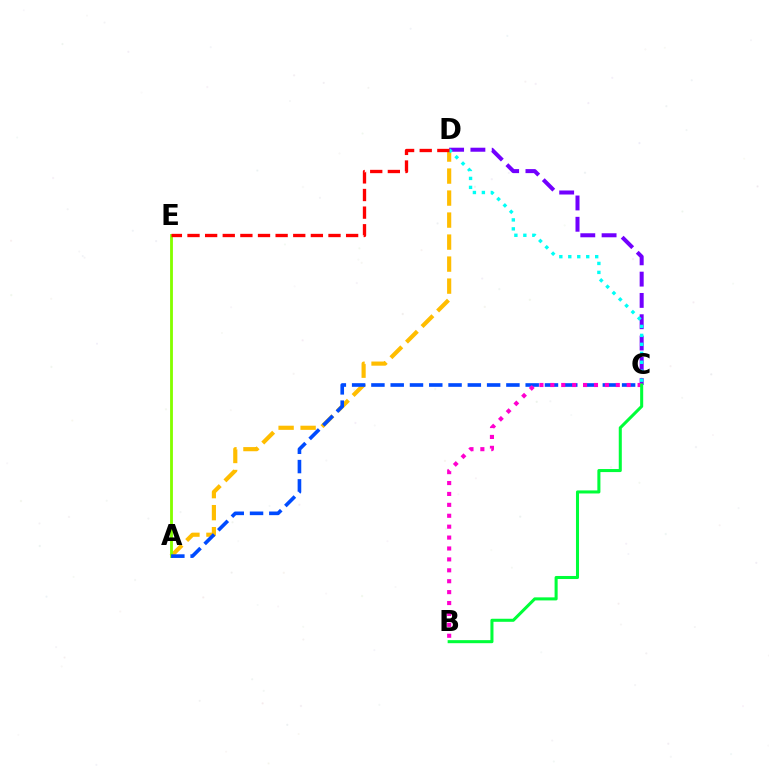{('C', 'D'): [{'color': '#7200ff', 'line_style': 'dashed', 'thickness': 2.89}, {'color': '#00fff6', 'line_style': 'dotted', 'thickness': 2.44}], ('A', 'D'): [{'color': '#ffbd00', 'line_style': 'dashed', 'thickness': 2.99}], ('A', 'E'): [{'color': '#84ff00', 'line_style': 'solid', 'thickness': 2.04}], ('A', 'C'): [{'color': '#004bff', 'line_style': 'dashed', 'thickness': 2.62}], ('D', 'E'): [{'color': '#ff0000', 'line_style': 'dashed', 'thickness': 2.39}], ('B', 'C'): [{'color': '#ff00cf', 'line_style': 'dotted', 'thickness': 2.96}, {'color': '#00ff39', 'line_style': 'solid', 'thickness': 2.19}]}